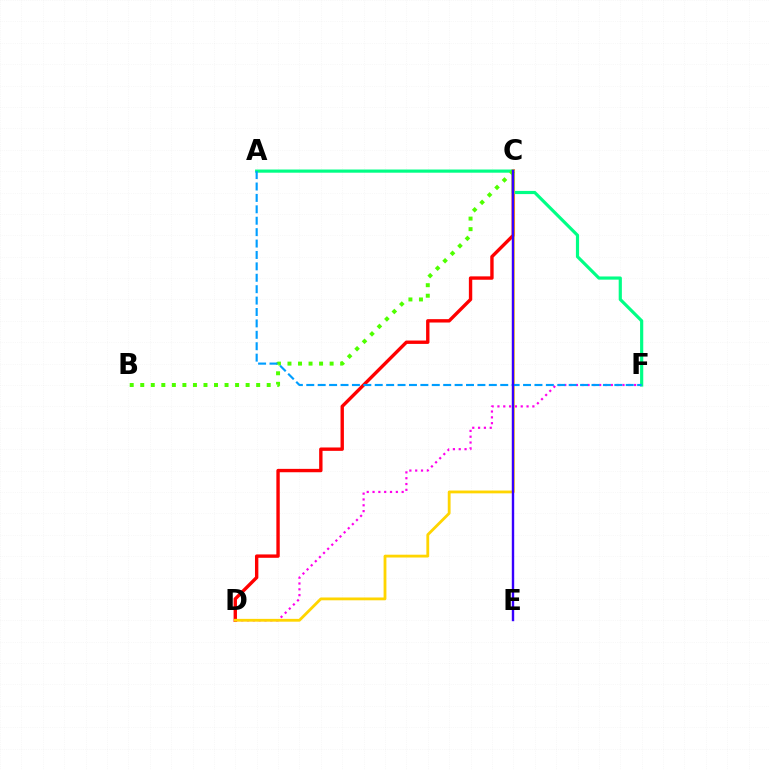{('C', 'D'): [{'color': '#ff0000', 'line_style': 'solid', 'thickness': 2.43}, {'color': '#ffd500', 'line_style': 'solid', 'thickness': 2.03}], ('D', 'F'): [{'color': '#ff00ed', 'line_style': 'dotted', 'thickness': 1.58}], ('A', 'F'): [{'color': '#00ff86', 'line_style': 'solid', 'thickness': 2.29}, {'color': '#009eff', 'line_style': 'dashed', 'thickness': 1.55}], ('B', 'C'): [{'color': '#4fff00', 'line_style': 'dotted', 'thickness': 2.86}], ('C', 'E'): [{'color': '#3700ff', 'line_style': 'solid', 'thickness': 1.73}]}